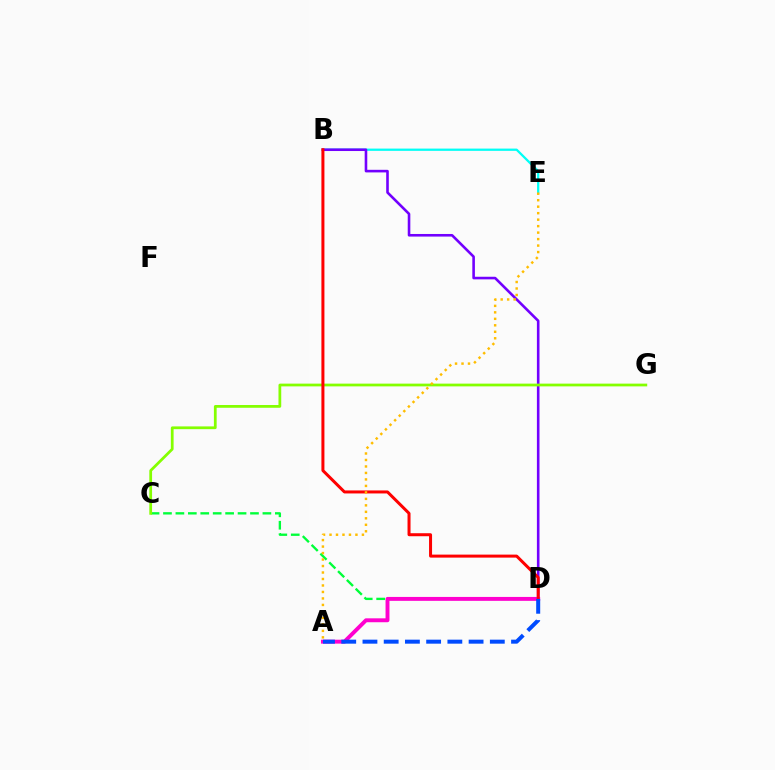{('B', 'E'): [{'color': '#00fff6', 'line_style': 'solid', 'thickness': 1.63}], ('B', 'D'): [{'color': '#7200ff', 'line_style': 'solid', 'thickness': 1.87}, {'color': '#ff0000', 'line_style': 'solid', 'thickness': 2.16}], ('C', 'D'): [{'color': '#00ff39', 'line_style': 'dashed', 'thickness': 1.69}], ('C', 'G'): [{'color': '#84ff00', 'line_style': 'solid', 'thickness': 1.98}], ('A', 'D'): [{'color': '#ff00cf', 'line_style': 'solid', 'thickness': 2.82}, {'color': '#004bff', 'line_style': 'dashed', 'thickness': 2.88}], ('A', 'E'): [{'color': '#ffbd00', 'line_style': 'dotted', 'thickness': 1.76}]}